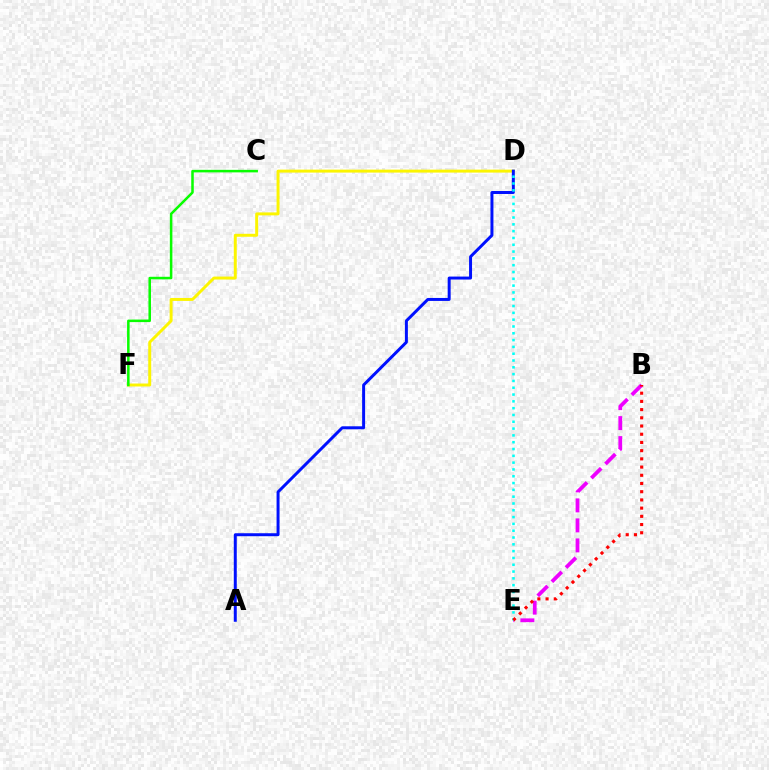{('D', 'F'): [{'color': '#fcf500', 'line_style': 'solid', 'thickness': 2.13}], ('B', 'E'): [{'color': '#ee00ff', 'line_style': 'dashed', 'thickness': 2.72}, {'color': '#ff0000', 'line_style': 'dotted', 'thickness': 2.23}], ('C', 'F'): [{'color': '#08ff00', 'line_style': 'solid', 'thickness': 1.82}], ('A', 'D'): [{'color': '#0010ff', 'line_style': 'solid', 'thickness': 2.14}], ('D', 'E'): [{'color': '#00fff6', 'line_style': 'dotted', 'thickness': 1.85}]}